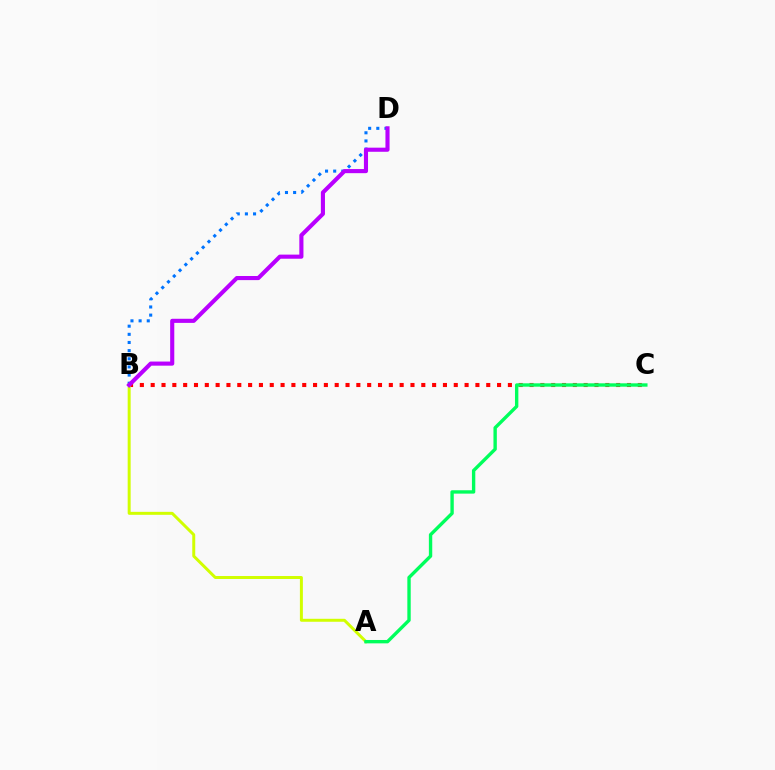{('B', 'C'): [{'color': '#ff0000', 'line_style': 'dotted', 'thickness': 2.94}], ('B', 'D'): [{'color': '#0074ff', 'line_style': 'dotted', 'thickness': 2.21}, {'color': '#b900ff', 'line_style': 'solid', 'thickness': 2.96}], ('A', 'B'): [{'color': '#d1ff00', 'line_style': 'solid', 'thickness': 2.14}], ('A', 'C'): [{'color': '#00ff5c', 'line_style': 'solid', 'thickness': 2.43}]}